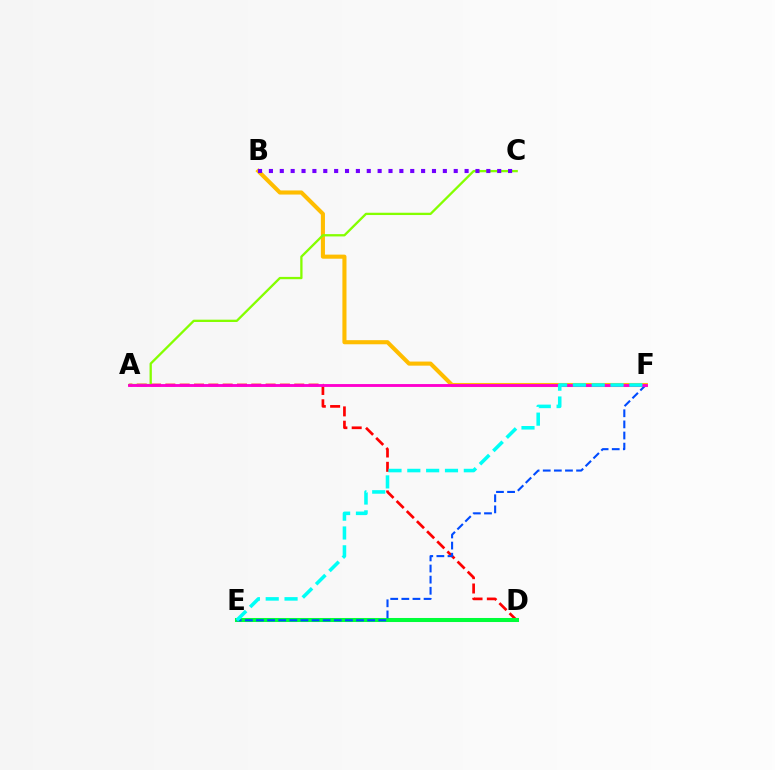{('B', 'F'): [{'color': '#ffbd00', 'line_style': 'solid', 'thickness': 2.95}], ('A', 'D'): [{'color': '#ff0000', 'line_style': 'dashed', 'thickness': 1.95}], ('D', 'E'): [{'color': '#00ff39', 'line_style': 'solid', 'thickness': 2.91}], ('A', 'C'): [{'color': '#84ff00', 'line_style': 'solid', 'thickness': 1.66}], ('E', 'F'): [{'color': '#004bff', 'line_style': 'dashed', 'thickness': 1.51}, {'color': '#00fff6', 'line_style': 'dashed', 'thickness': 2.56}], ('A', 'F'): [{'color': '#ff00cf', 'line_style': 'solid', 'thickness': 2.06}], ('B', 'C'): [{'color': '#7200ff', 'line_style': 'dotted', 'thickness': 2.95}]}